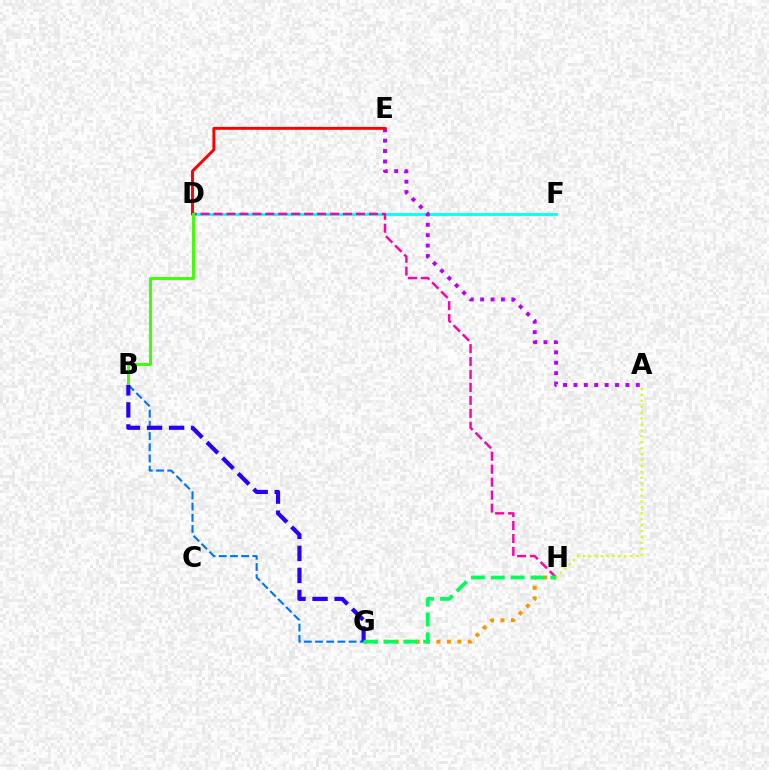{('D', 'F'): [{'color': '#00fff6', 'line_style': 'solid', 'thickness': 2.01}], ('A', 'E'): [{'color': '#b900ff', 'line_style': 'dotted', 'thickness': 2.82}], ('D', 'H'): [{'color': '#ff00ac', 'line_style': 'dashed', 'thickness': 1.76}], ('B', 'G'): [{'color': '#0074ff', 'line_style': 'dashed', 'thickness': 1.52}, {'color': '#2500ff', 'line_style': 'dashed', 'thickness': 2.99}], ('A', 'H'): [{'color': '#d1ff00', 'line_style': 'dotted', 'thickness': 1.61}], ('G', 'H'): [{'color': '#ff9400', 'line_style': 'dotted', 'thickness': 2.83}, {'color': '#00ff5c', 'line_style': 'dashed', 'thickness': 2.7}], ('D', 'E'): [{'color': '#ff0000', 'line_style': 'solid', 'thickness': 2.11}], ('B', 'D'): [{'color': '#3dff00', 'line_style': 'solid', 'thickness': 2.1}]}